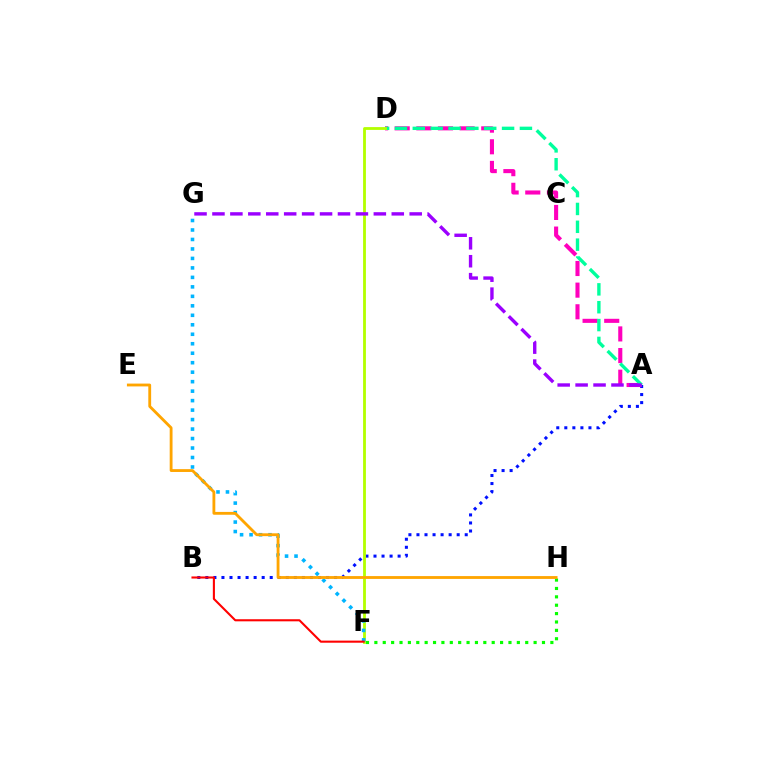{('F', 'H'): [{'color': '#08ff00', 'line_style': 'dotted', 'thickness': 2.28}], ('A', 'B'): [{'color': '#0010ff', 'line_style': 'dotted', 'thickness': 2.19}], ('A', 'D'): [{'color': '#ff00bd', 'line_style': 'dashed', 'thickness': 2.94}, {'color': '#00ff9d', 'line_style': 'dashed', 'thickness': 2.43}], ('D', 'F'): [{'color': '#b3ff00', 'line_style': 'solid', 'thickness': 2.02}], ('F', 'G'): [{'color': '#00b5ff', 'line_style': 'dotted', 'thickness': 2.58}], ('A', 'G'): [{'color': '#9b00ff', 'line_style': 'dashed', 'thickness': 2.44}], ('E', 'H'): [{'color': '#ffa500', 'line_style': 'solid', 'thickness': 2.04}], ('B', 'F'): [{'color': '#ff0000', 'line_style': 'solid', 'thickness': 1.51}]}